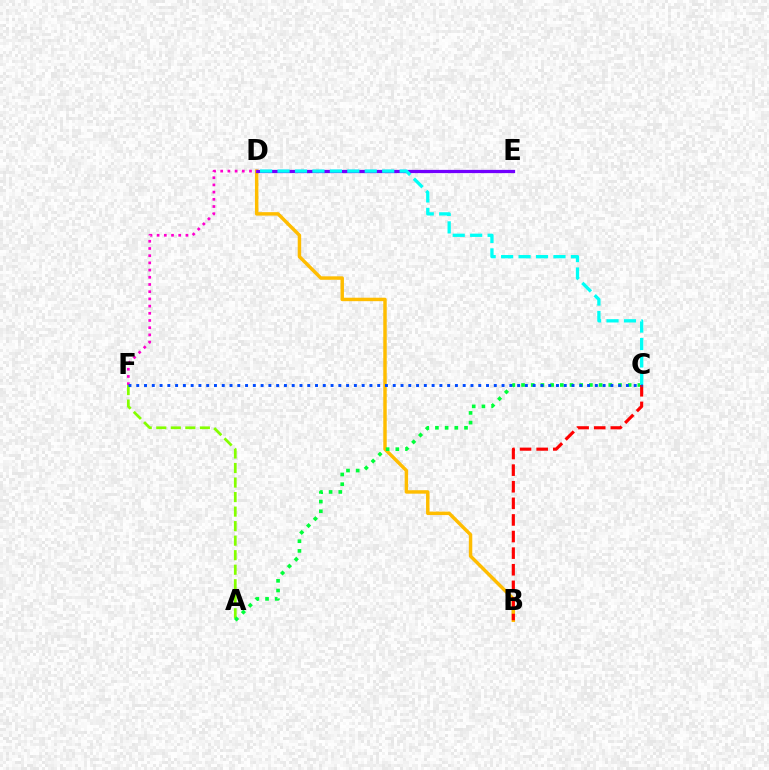{('B', 'D'): [{'color': '#ffbd00', 'line_style': 'solid', 'thickness': 2.49}], ('A', 'F'): [{'color': '#84ff00', 'line_style': 'dashed', 'thickness': 1.97}], ('D', 'E'): [{'color': '#7200ff', 'line_style': 'solid', 'thickness': 2.33}], ('A', 'C'): [{'color': '#00ff39', 'line_style': 'dotted', 'thickness': 2.63}], ('B', 'C'): [{'color': '#ff0000', 'line_style': 'dashed', 'thickness': 2.26}], ('C', 'D'): [{'color': '#00fff6', 'line_style': 'dashed', 'thickness': 2.37}], ('D', 'F'): [{'color': '#ff00cf', 'line_style': 'dotted', 'thickness': 1.96}], ('C', 'F'): [{'color': '#004bff', 'line_style': 'dotted', 'thickness': 2.11}]}